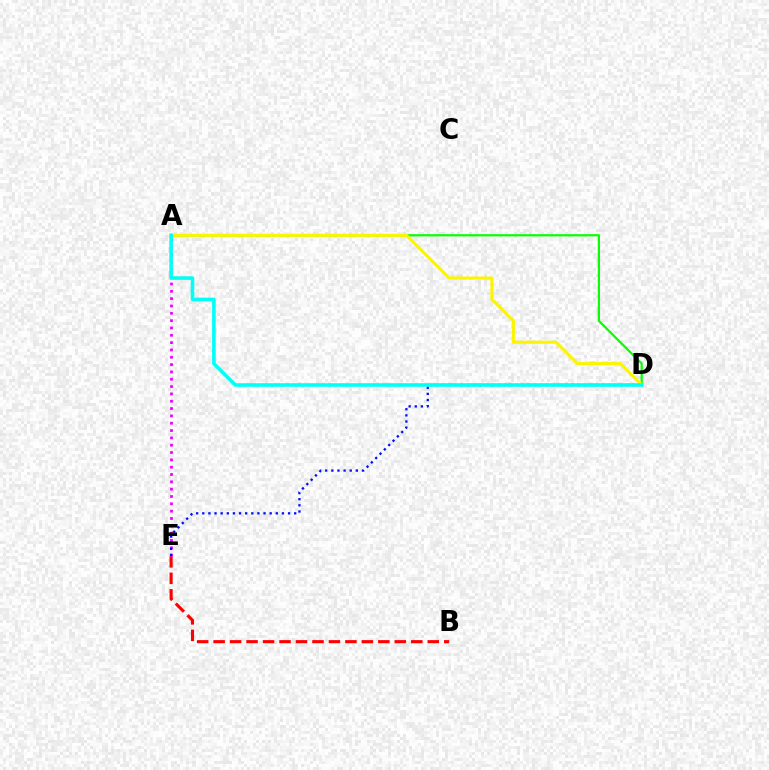{('B', 'E'): [{'color': '#ff0000', 'line_style': 'dashed', 'thickness': 2.24}], ('A', 'E'): [{'color': '#ee00ff', 'line_style': 'dotted', 'thickness': 1.99}], ('A', 'D'): [{'color': '#08ff00', 'line_style': 'solid', 'thickness': 1.6}, {'color': '#fcf500', 'line_style': 'solid', 'thickness': 2.26}, {'color': '#00fff6', 'line_style': 'solid', 'thickness': 2.58}], ('D', 'E'): [{'color': '#0010ff', 'line_style': 'dotted', 'thickness': 1.66}]}